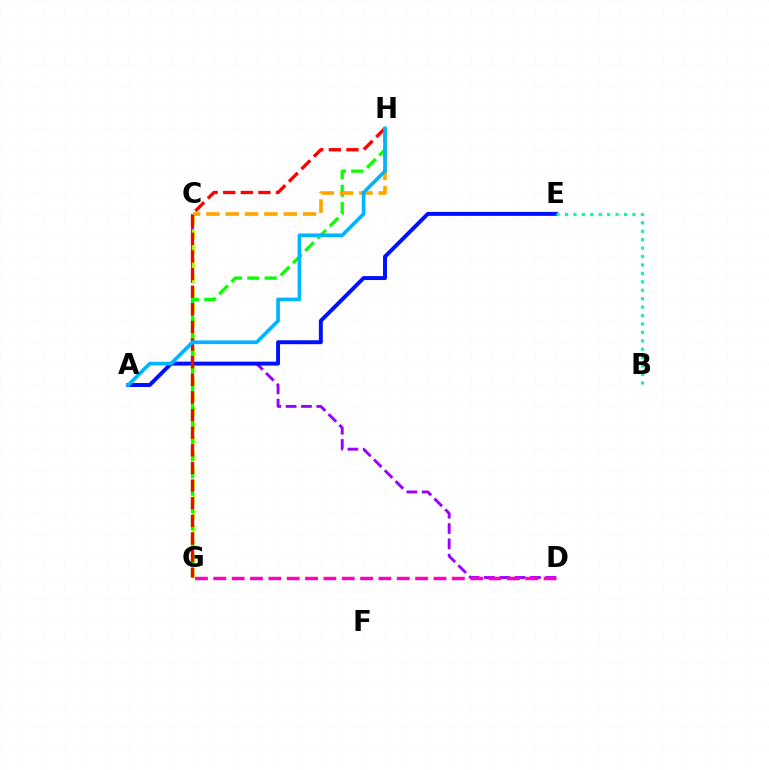{('C', 'D'): [{'color': '#9b00ff', 'line_style': 'dashed', 'thickness': 2.08}], ('C', 'G'): [{'color': '#b3ff00', 'line_style': 'dashed', 'thickness': 2.0}], ('A', 'E'): [{'color': '#0010ff', 'line_style': 'solid', 'thickness': 2.84}], ('G', 'H'): [{'color': '#08ff00', 'line_style': 'dashed', 'thickness': 2.35}, {'color': '#ff0000', 'line_style': 'dashed', 'thickness': 2.39}], ('B', 'E'): [{'color': '#00ff9d', 'line_style': 'dotted', 'thickness': 2.29}], ('C', 'H'): [{'color': '#ffa500', 'line_style': 'dashed', 'thickness': 2.63}], ('D', 'G'): [{'color': '#ff00bd', 'line_style': 'dashed', 'thickness': 2.49}], ('A', 'H'): [{'color': '#00b5ff', 'line_style': 'solid', 'thickness': 2.64}]}